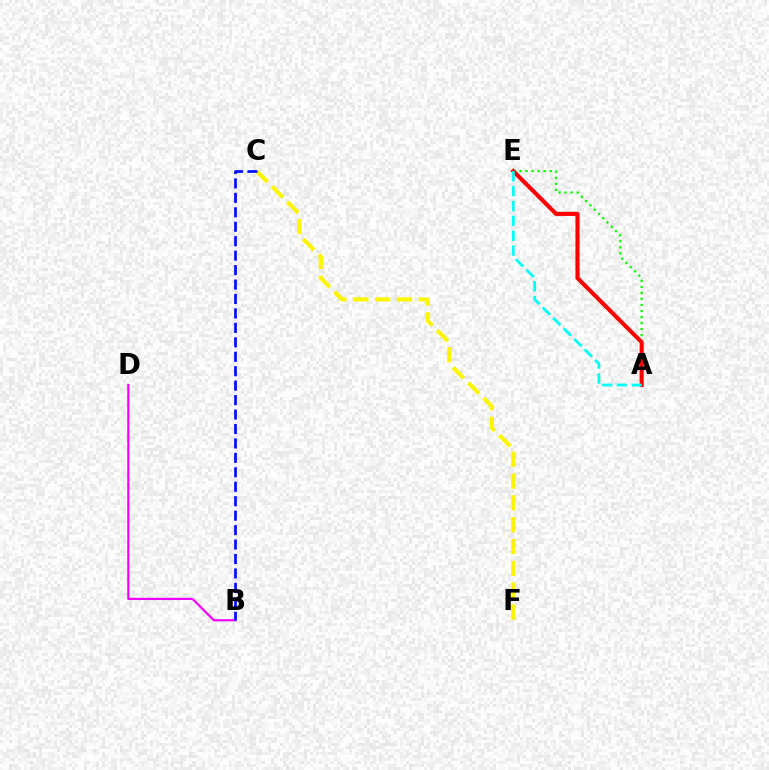{('B', 'D'): [{'color': '#ee00ff', 'line_style': 'solid', 'thickness': 1.58}], ('A', 'E'): [{'color': '#08ff00', 'line_style': 'dotted', 'thickness': 1.64}, {'color': '#ff0000', 'line_style': 'solid', 'thickness': 2.95}, {'color': '#00fff6', 'line_style': 'dashed', 'thickness': 2.02}], ('C', 'F'): [{'color': '#fcf500', 'line_style': 'dashed', 'thickness': 2.97}], ('B', 'C'): [{'color': '#0010ff', 'line_style': 'dashed', 'thickness': 1.96}]}